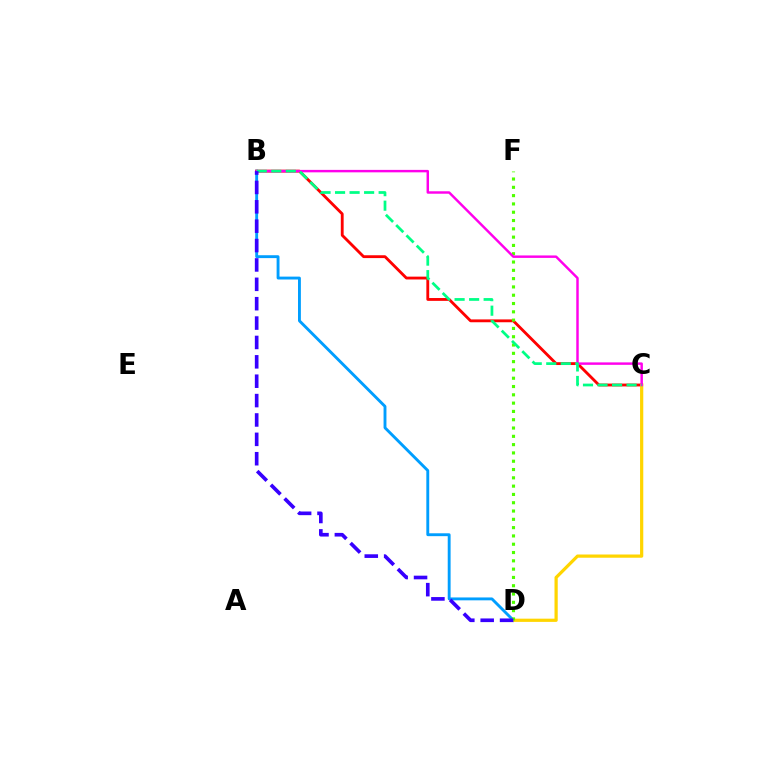{('B', 'D'): [{'color': '#009eff', 'line_style': 'solid', 'thickness': 2.07}, {'color': '#3700ff', 'line_style': 'dashed', 'thickness': 2.63}], ('B', 'C'): [{'color': '#ff0000', 'line_style': 'solid', 'thickness': 2.04}, {'color': '#ff00ed', 'line_style': 'solid', 'thickness': 1.77}, {'color': '#00ff86', 'line_style': 'dashed', 'thickness': 1.97}], ('C', 'D'): [{'color': '#ffd500', 'line_style': 'solid', 'thickness': 2.32}], ('D', 'F'): [{'color': '#4fff00', 'line_style': 'dotted', 'thickness': 2.26}]}